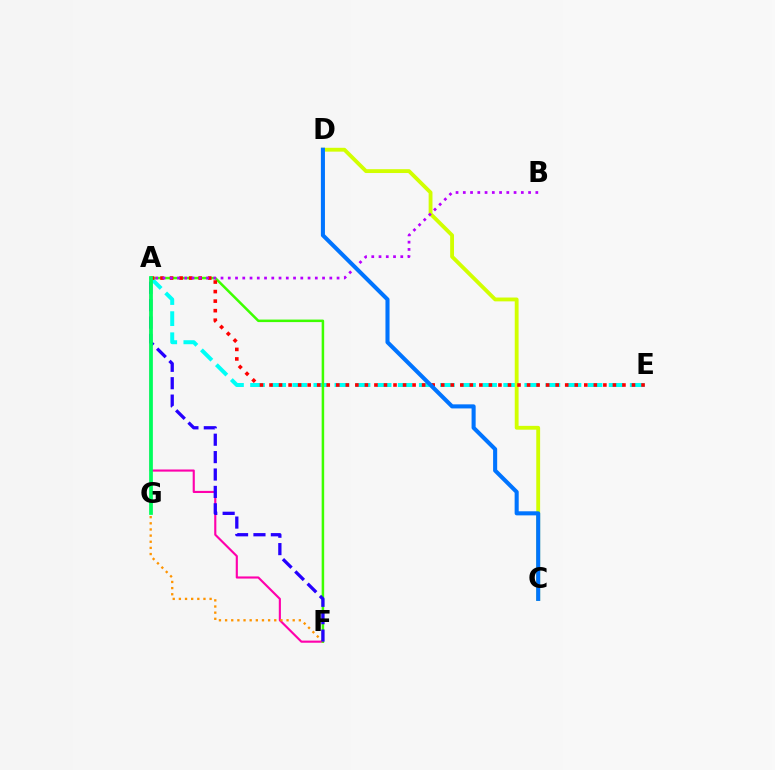{('A', 'F'): [{'color': '#ff00ac', 'line_style': 'solid', 'thickness': 1.54}, {'color': '#3dff00', 'line_style': 'solid', 'thickness': 1.81}, {'color': '#2500ff', 'line_style': 'dashed', 'thickness': 2.36}], ('A', 'E'): [{'color': '#00fff6', 'line_style': 'dashed', 'thickness': 2.87}, {'color': '#ff0000', 'line_style': 'dotted', 'thickness': 2.59}], ('C', 'D'): [{'color': '#d1ff00', 'line_style': 'solid', 'thickness': 2.76}, {'color': '#0074ff', 'line_style': 'solid', 'thickness': 2.93}], ('F', 'G'): [{'color': '#ff9400', 'line_style': 'dotted', 'thickness': 1.67}], ('A', 'G'): [{'color': '#00ff5c', 'line_style': 'solid', 'thickness': 2.7}], ('A', 'B'): [{'color': '#b900ff', 'line_style': 'dotted', 'thickness': 1.97}]}